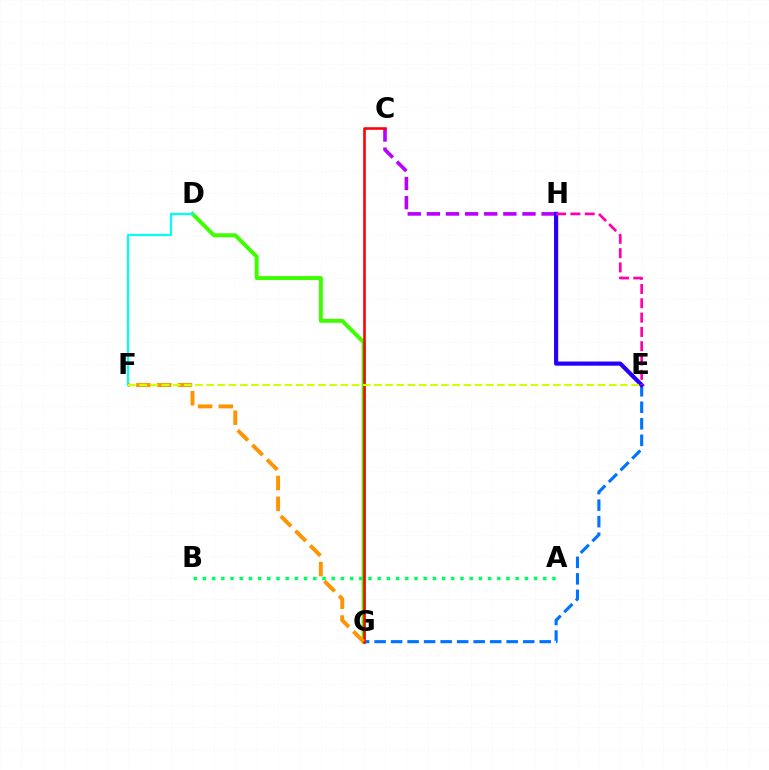{('C', 'H'): [{'color': '#b900ff', 'line_style': 'dashed', 'thickness': 2.6}], ('E', 'G'): [{'color': '#0074ff', 'line_style': 'dashed', 'thickness': 2.24}], ('D', 'G'): [{'color': '#3dff00', 'line_style': 'solid', 'thickness': 2.86}], ('D', 'F'): [{'color': '#00fff6', 'line_style': 'solid', 'thickness': 1.6}], ('E', 'H'): [{'color': '#2500ff', 'line_style': 'solid', 'thickness': 3.0}, {'color': '#ff00ac', 'line_style': 'dashed', 'thickness': 1.94}], ('C', 'G'): [{'color': '#ff0000', 'line_style': 'solid', 'thickness': 1.86}], ('F', 'G'): [{'color': '#ff9400', 'line_style': 'dashed', 'thickness': 2.82}], ('E', 'F'): [{'color': '#d1ff00', 'line_style': 'dashed', 'thickness': 1.52}], ('A', 'B'): [{'color': '#00ff5c', 'line_style': 'dotted', 'thickness': 2.5}]}